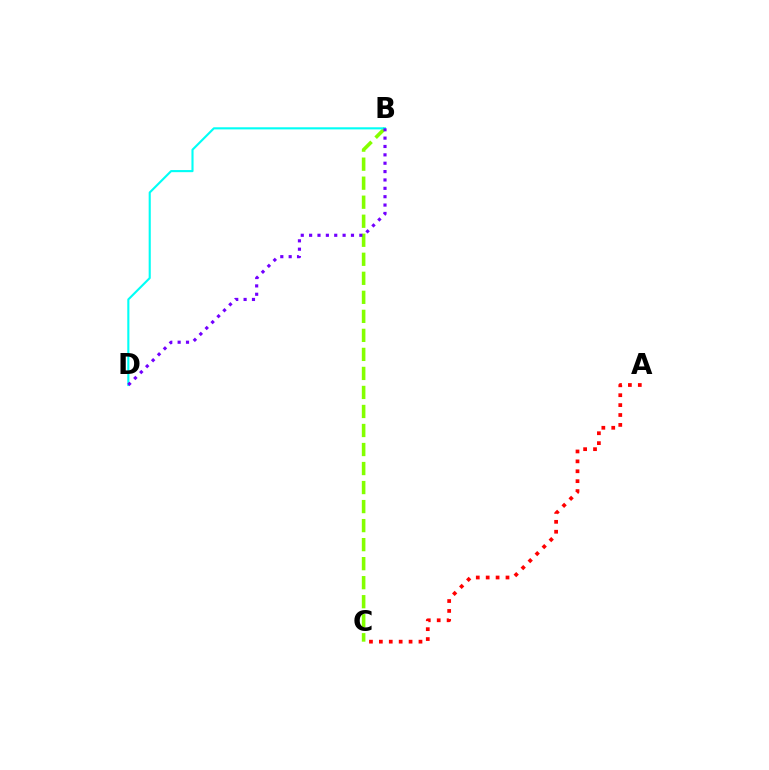{('B', 'C'): [{'color': '#84ff00', 'line_style': 'dashed', 'thickness': 2.58}], ('A', 'C'): [{'color': '#ff0000', 'line_style': 'dotted', 'thickness': 2.69}], ('B', 'D'): [{'color': '#00fff6', 'line_style': 'solid', 'thickness': 1.52}, {'color': '#7200ff', 'line_style': 'dotted', 'thickness': 2.27}]}